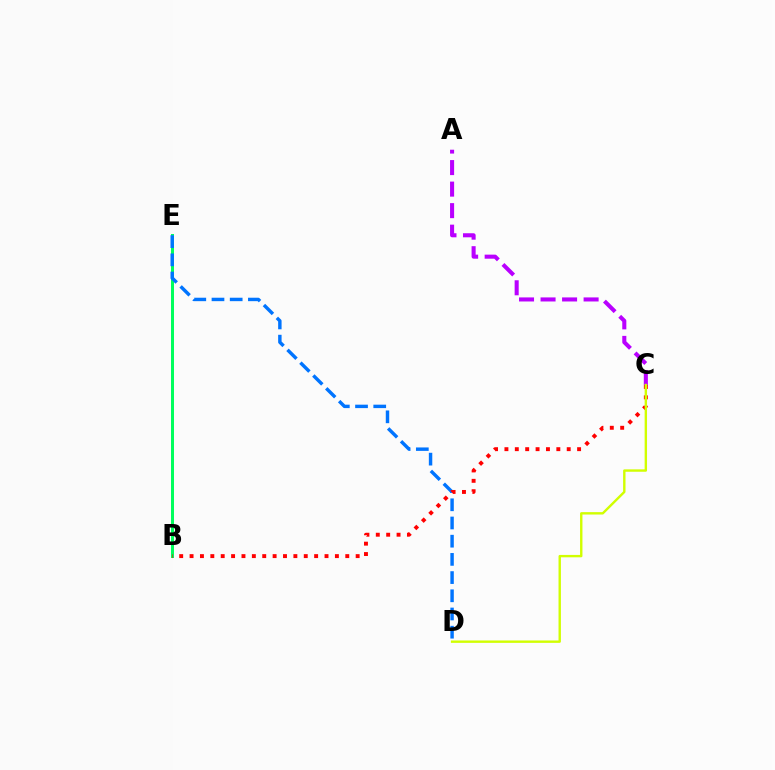{('A', 'C'): [{'color': '#b900ff', 'line_style': 'dashed', 'thickness': 2.92}], ('B', 'E'): [{'color': '#00ff5c', 'line_style': 'solid', 'thickness': 2.15}], ('D', 'E'): [{'color': '#0074ff', 'line_style': 'dashed', 'thickness': 2.47}], ('B', 'C'): [{'color': '#ff0000', 'line_style': 'dotted', 'thickness': 2.82}], ('C', 'D'): [{'color': '#d1ff00', 'line_style': 'solid', 'thickness': 1.72}]}